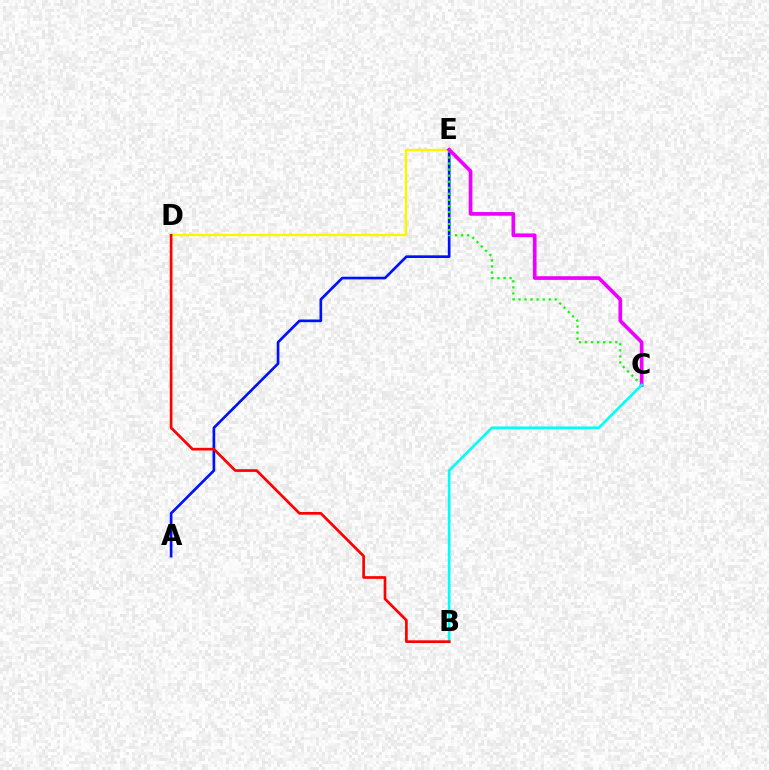{('A', 'E'): [{'color': '#0010ff', 'line_style': 'solid', 'thickness': 1.92}], ('C', 'E'): [{'color': '#08ff00', 'line_style': 'dotted', 'thickness': 1.64}, {'color': '#ee00ff', 'line_style': 'solid', 'thickness': 2.65}], ('D', 'E'): [{'color': '#fcf500', 'line_style': 'solid', 'thickness': 1.72}], ('B', 'C'): [{'color': '#00fff6', 'line_style': 'solid', 'thickness': 1.91}], ('B', 'D'): [{'color': '#ff0000', 'line_style': 'solid', 'thickness': 1.94}]}